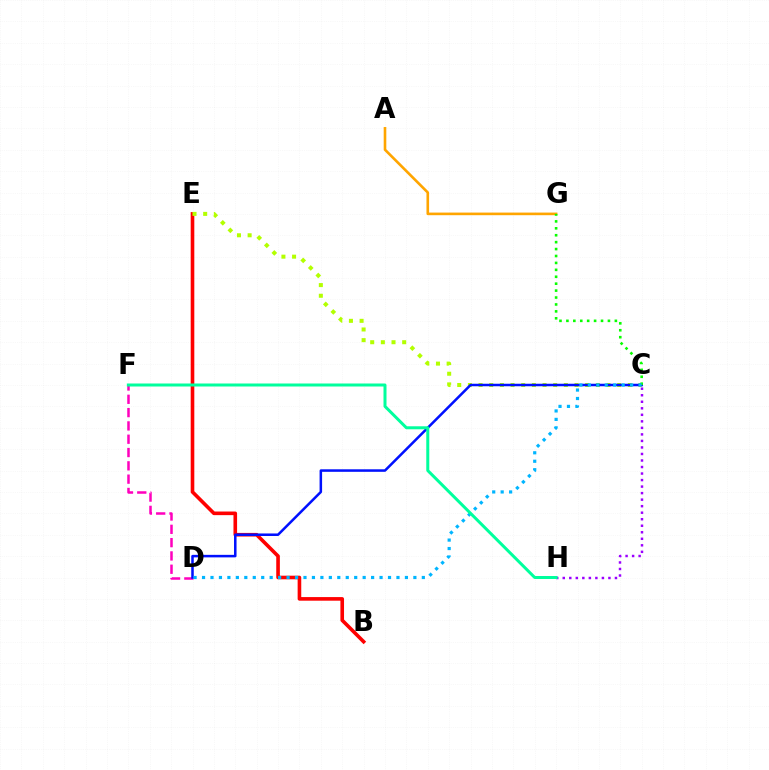{('A', 'G'): [{'color': '#ffa500', 'line_style': 'solid', 'thickness': 1.89}], ('B', 'E'): [{'color': '#ff0000', 'line_style': 'solid', 'thickness': 2.6}], ('C', 'E'): [{'color': '#b3ff00', 'line_style': 'dotted', 'thickness': 2.9}], ('D', 'F'): [{'color': '#ff00bd', 'line_style': 'dashed', 'thickness': 1.81}], ('C', 'D'): [{'color': '#0010ff', 'line_style': 'solid', 'thickness': 1.82}, {'color': '#00b5ff', 'line_style': 'dotted', 'thickness': 2.3}], ('C', 'G'): [{'color': '#08ff00', 'line_style': 'dotted', 'thickness': 1.88}], ('C', 'H'): [{'color': '#9b00ff', 'line_style': 'dotted', 'thickness': 1.77}], ('F', 'H'): [{'color': '#00ff9d', 'line_style': 'solid', 'thickness': 2.16}]}